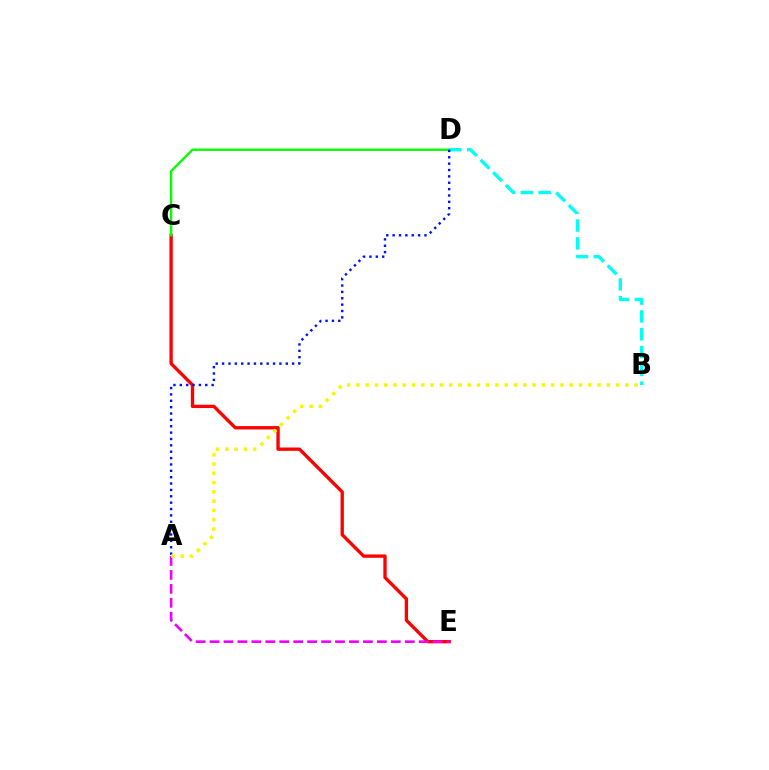{('C', 'E'): [{'color': '#ff0000', 'line_style': 'solid', 'thickness': 2.4}], ('C', 'D'): [{'color': '#08ff00', 'line_style': 'solid', 'thickness': 1.7}], ('B', 'D'): [{'color': '#00fff6', 'line_style': 'dashed', 'thickness': 2.42}], ('A', 'E'): [{'color': '#ee00ff', 'line_style': 'dashed', 'thickness': 1.89}], ('A', 'D'): [{'color': '#0010ff', 'line_style': 'dotted', 'thickness': 1.73}], ('A', 'B'): [{'color': '#fcf500', 'line_style': 'dotted', 'thickness': 2.52}]}